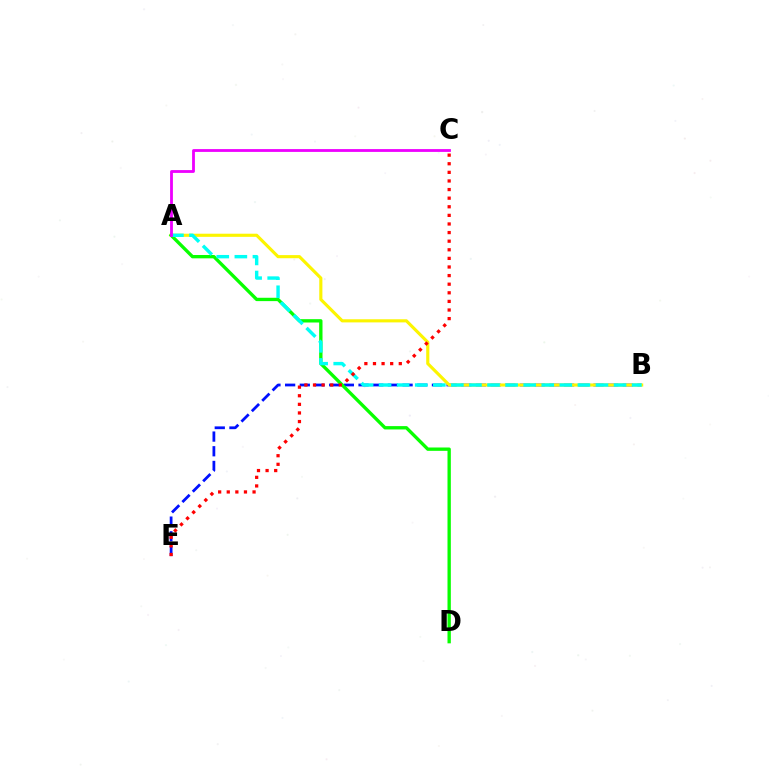{('B', 'E'): [{'color': '#0010ff', 'line_style': 'dashed', 'thickness': 1.99}], ('A', 'B'): [{'color': '#fcf500', 'line_style': 'solid', 'thickness': 2.25}, {'color': '#00fff6', 'line_style': 'dashed', 'thickness': 2.46}], ('A', 'D'): [{'color': '#08ff00', 'line_style': 'solid', 'thickness': 2.4}], ('C', 'E'): [{'color': '#ff0000', 'line_style': 'dotted', 'thickness': 2.34}], ('A', 'C'): [{'color': '#ee00ff', 'line_style': 'solid', 'thickness': 2.02}]}